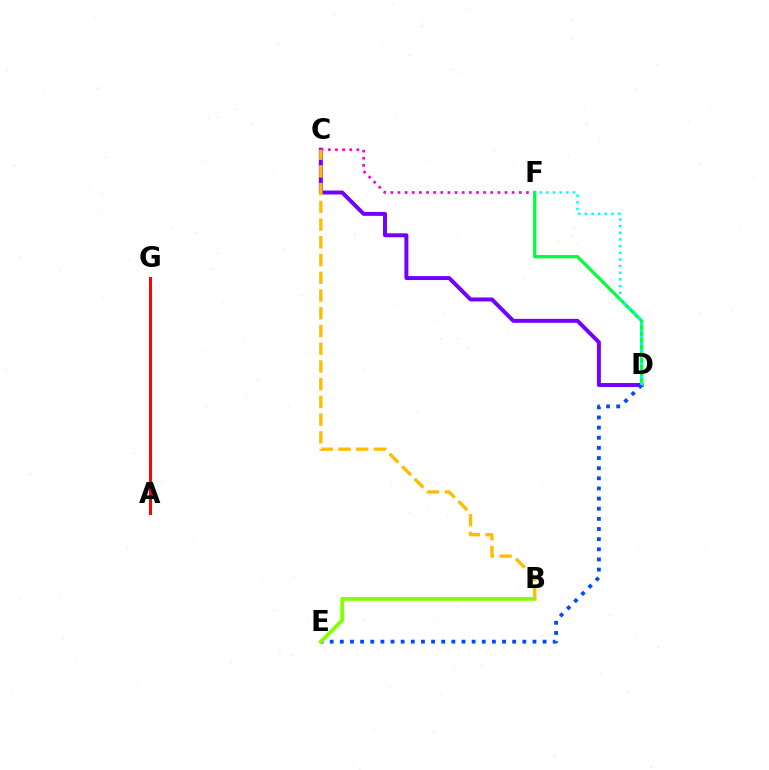{('C', 'D'): [{'color': '#7200ff', 'line_style': 'solid', 'thickness': 2.84}], ('A', 'G'): [{'color': '#ff0000', 'line_style': 'solid', 'thickness': 2.14}], ('C', 'F'): [{'color': '#ff00cf', 'line_style': 'dotted', 'thickness': 1.94}], ('D', 'F'): [{'color': '#00ff39', 'line_style': 'solid', 'thickness': 2.33}, {'color': '#00fff6', 'line_style': 'dotted', 'thickness': 1.81}], ('D', 'E'): [{'color': '#004bff', 'line_style': 'dotted', 'thickness': 2.75}], ('B', 'E'): [{'color': '#84ff00', 'line_style': 'solid', 'thickness': 2.74}], ('B', 'C'): [{'color': '#ffbd00', 'line_style': 'dashed', 'thickness': 2.41}]}